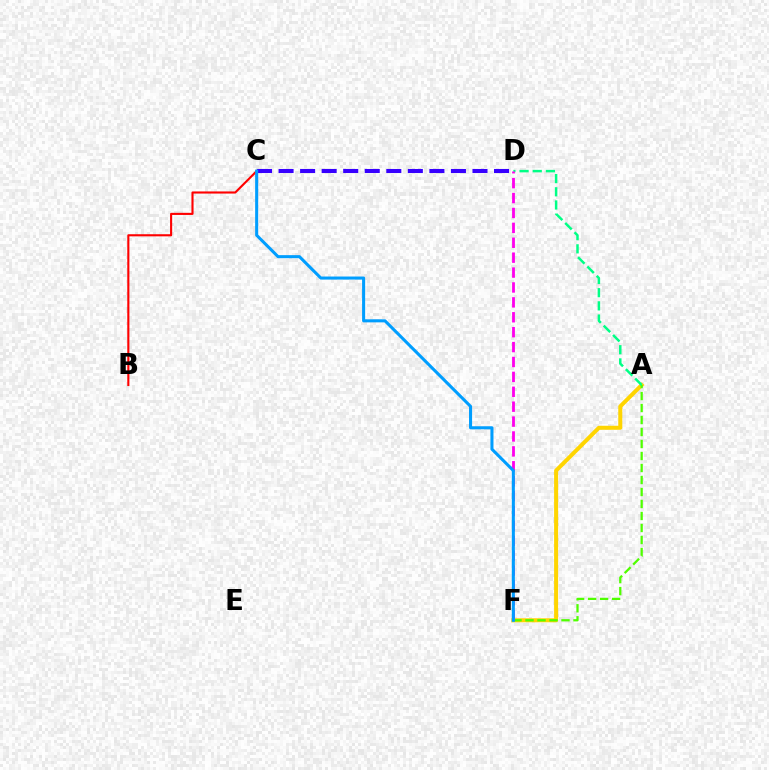{('A', 'F'): [{'color': '#ffd500', 'line_style': 'solid', 'thickness': 2.89}, {'color': '#4fff00', 'line_style': 'dashed', 'thickness': 1.63}], ('A', 'D'): [{'color': '#00ff86', 'line_style': 'dashed', 'thickness': 1.79}], ('D', 'F'): [{'color': '#ff00ed', 'line_style': 'dashed', 'thickness': 2.02}], ('B', 'C'): [{'color': '#ff0000', 'line_style': 'solid', 'thickness': 1.52}], ('C', 'D'): [{'color': '#3700ff', 'line_style': 'dashed', 'thickness': 2.93}], ('C', 'F'): [{'color': '#009eff', 'line_style': 'solid', 'thickness': 2.2}]}